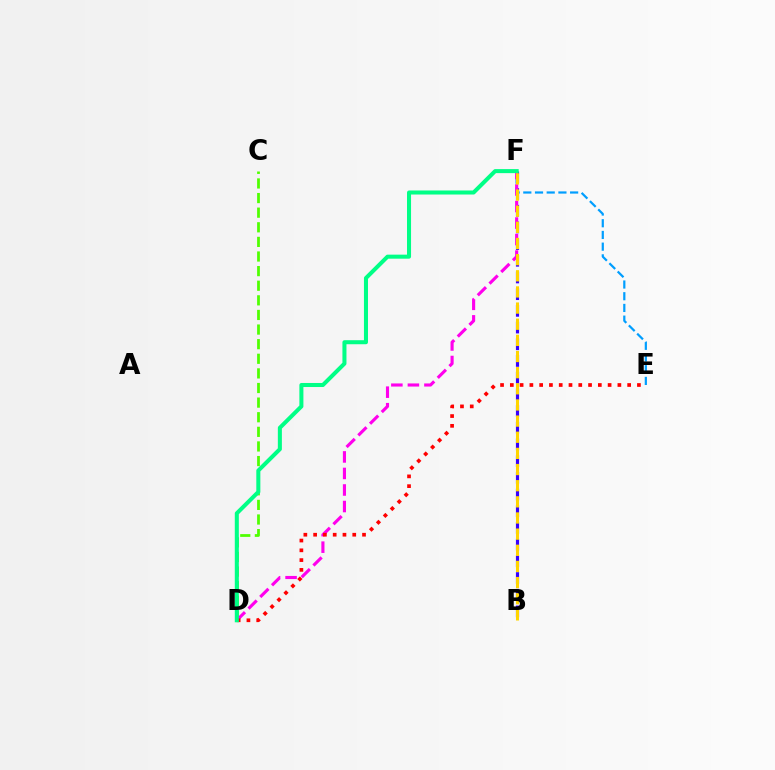{('E', 'F'): [{'color': '#009eff', 'line_style': 'dashed', 'thickness': 1.59}], ('B', 'F'): [{'color': '#3700ff', 'line_style': 'dashed', 'thickness': 2.27}, {'color': '#ffd500', 'line_style': 'dashed', 'thickness': 2.19}], ('C', 'D'): [{'color': '#4fff00', 'line_style': 'dashed', 'thickness': 1.98}], ('D', 'F'): [{'color': '#ff00ed', 'line_style': 'dashed', 'thickness': 2.25}, {'color': '#00ff86', 'line_style': 'solid', 'thickness': 2.91}], ('D', 'E'): [{'color': '#ff0000', 'line_style': 'dotted', 'thickness': 2.66}]}